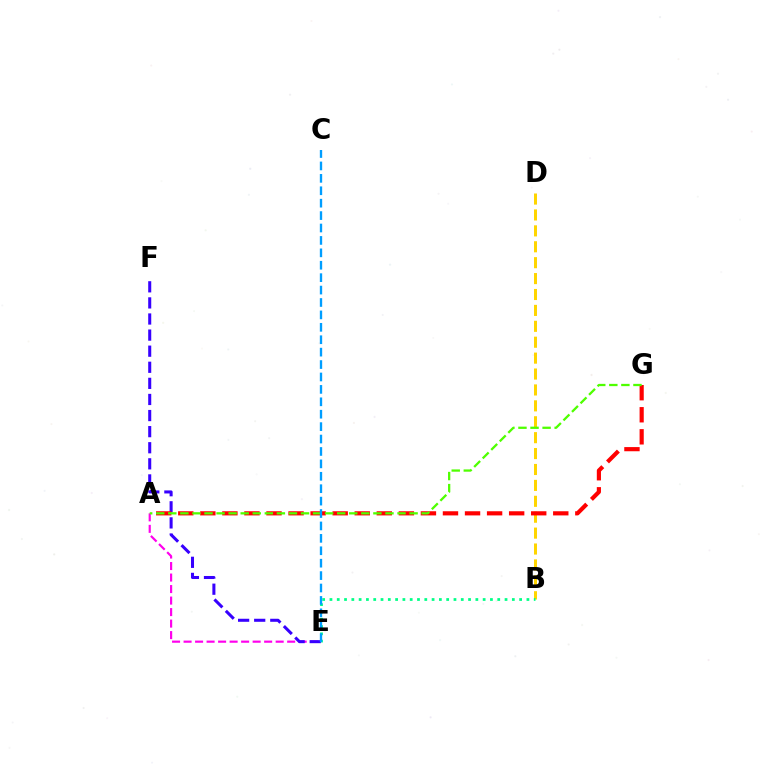{('A', 'E'): [{'color': '#ff00ed', 'line_style': 'dashed', 'thickness': 1.56}], ('B', 'D'): [{'color': '#ffd500', 'line_style': 'dashed', 'thickness': 2.16}], ('B', 'E'): [{'color': '#00ff86', 'line_style': 'dotted', 'thickness': 1.98}], ('E', 'F'): [{'color': '#3700ff', 'line_style': 'dashed', 'thickness': 2.19}], ('A', 'G'): [{'color': '#ff0000', 'line_style': 'dashed', 'thickness': 3.0}, {'color': '#4fff00', 'line_style': 'dashed', 'thickness': 1.64}], ('C', 'E'): [{'color': '#009eff', 'line_style': 'dashed', 'thickness': 1.69}]}